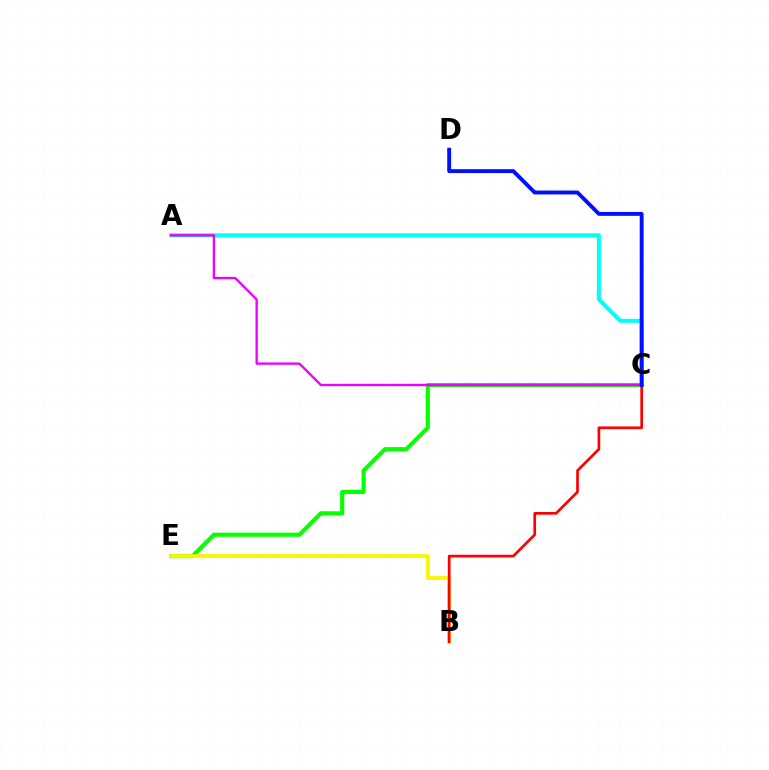{('C', 'E'): [{'color': '#08ff00', 'line_style': 'solid', 'thickness': 2.98}], ('B', 'E'): [{'color': '#fcf500', 'line_style': 'solid', 'thickness': 2.73}], ('A', 'C'): [{'color': '#00fff6', 'line_style': 'solid', 'thickness': 2.89}, {'color': '#ee00ff', 'line_style': 'solid', 'thickness': 1.69}], ('B', 'C'): [{'color': '#ff0000', 'line_style': 'solid', 'thickness': 1.94}], ('C', 'D'): [{'color': '#0010ff', 'line_style': 'solid', 'thickness': 2.81}]}